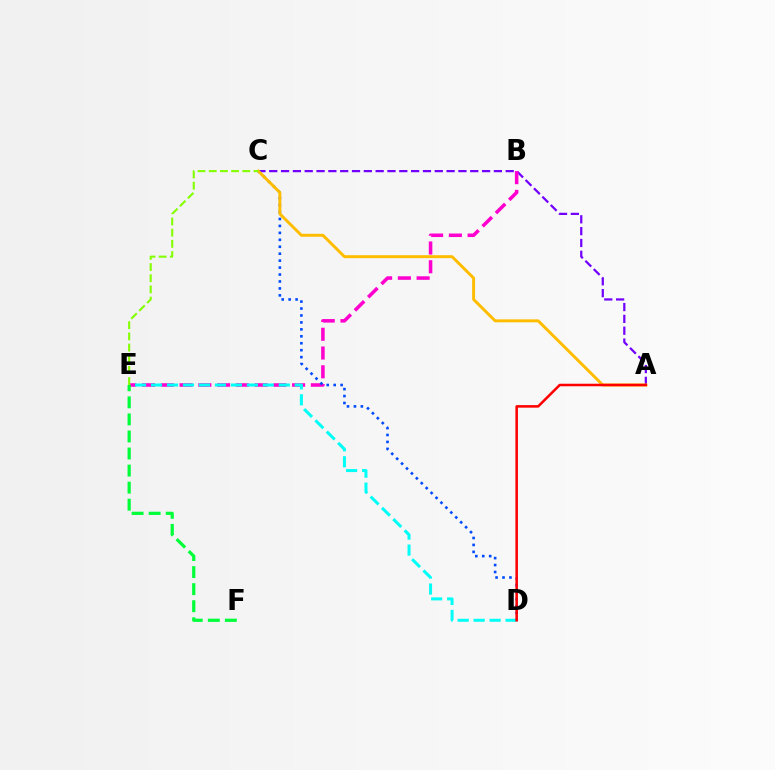{('A', 'C'): [{'color': '#7200ff', 'line_style': 'dashed', 'thickness': 1.61}, {'color': '#ffbd00', 'line_style': 'solid', 'thickness': 2.12}], ('B', 'E'): [{'color': '#ff00cf', 'line_style': 'dashed', 'thickness': 2.55}], ('C', 'D'): [{'color': '#004bff', 'line_style': 'dotted', 'thickness': 1.89}], ('D', 'E'): [{'color': '#00fff6', 'line_style': 'dashed', 'thickness': 2.17}], ('A', 'D'): [{'color': '#ff0000', 'line_style': 'solid', 'thickness': 1.83}], ('C', 'E'): [{'color': '#84ff00', 'line_style': 'dashed', 'thickness': 1.52}], ('E', 'F'): [{'color': '#00ff39', 'line_style': 'dashed', 'thickness': 2.32}]}